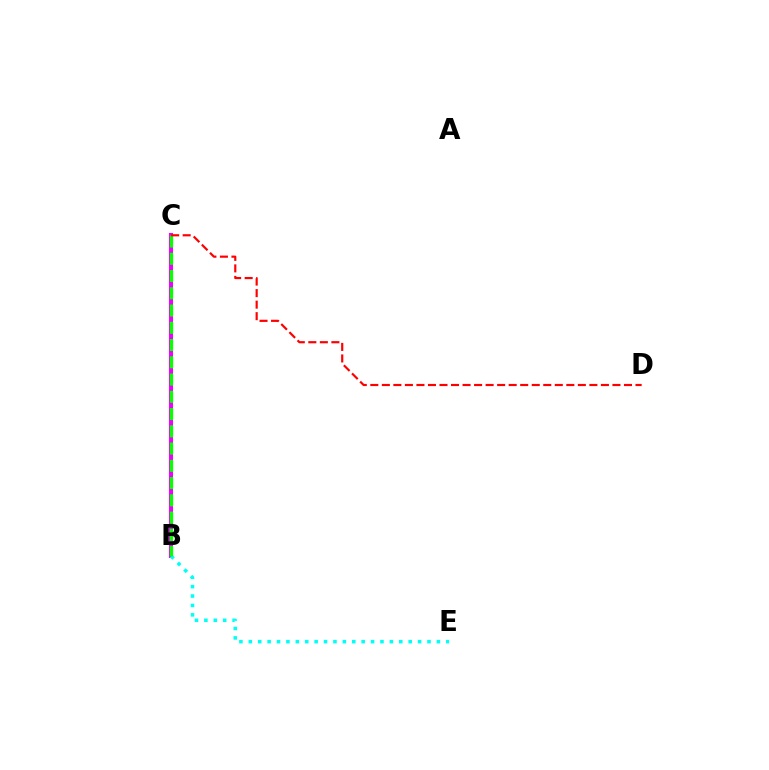{('B', 'C'): [{'color': '#fcf500', 'line_style': 'dotted', 'thickness': 1.58}, {'color': '#0010ff', 'line_style': 'solid', 'thickness': 2.14}, {'color': '#ee00ff', 'line_style': 'solid', 'thickness': 2.95}, {'color': '#08ff00', 'line_style': 'dashed', 'thickness': 2.34}], ('B', 'E'): [{'color': '#00fff6', 'line_style': 'dotted', 'thickness': 2.56}], ('C', 'D'): [{'color': '#ff0000', 'line_style': 'dashed', 'thickness': 1.57}]}